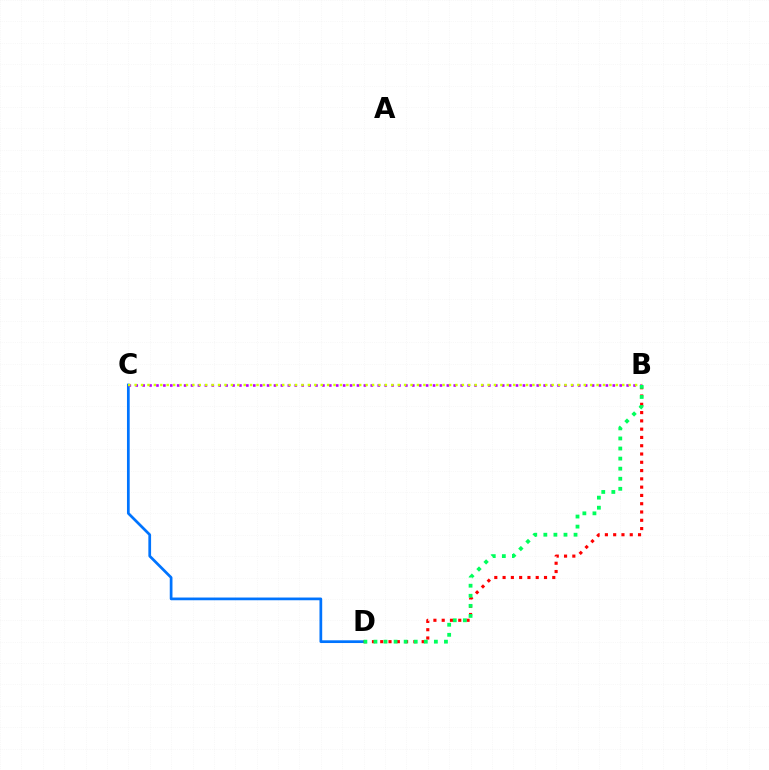{('C', 'D'): [{'color': '#0074ff', 'line_style': 'solid', 'thickness': 1.96}], ('B', 'D'): [{'color': '#ff0000', 'line_style': 'dotted', 'thickness': 2.25}, {'color': '#00ff5c', 'line_style': 'dotted', 'thickness': 2.74}], ('B', 'C'): [{'color': '#b900ff', 'line_style': 'dotted', 'thickness': 1.88}, {'color': '#d1ff00', 'line_style': 'dotted', 'thickness': 1.74}]}